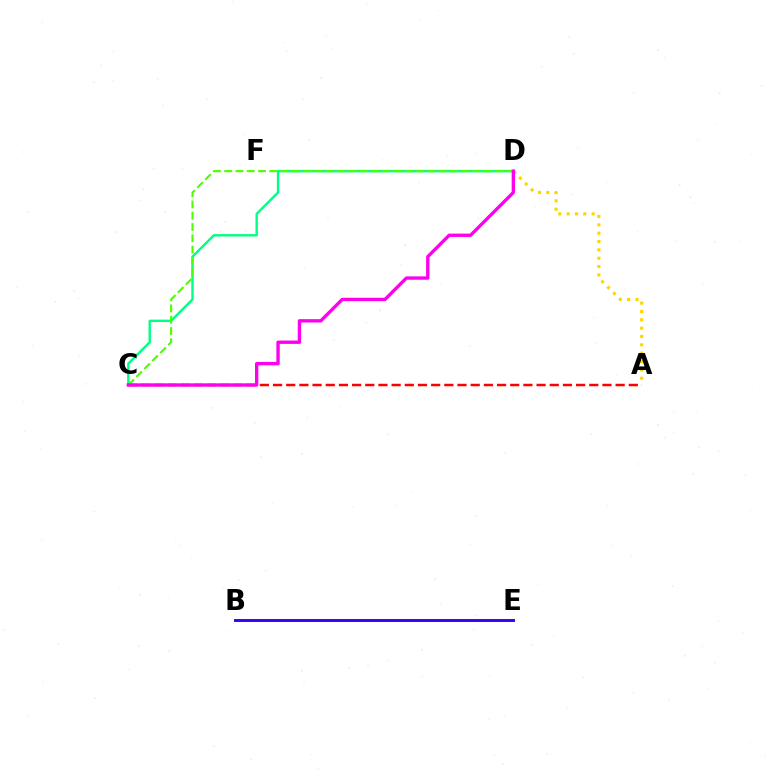{('B', 'E'): [{'color': '#009eff', 'line_style': 'solid', 'thickness': 2.14}, {'color': '#3700ff', 'line_style': 'solid', 'thickness': 2.04}], ('C', 'D'): [{'color': '#00ff86', 'line_style': 'solid', 'thickness': 1.73}, {'color': '#4fff00', 'line_style': 'dashed', 'thickness': 1.53}, {'color': '#ff00ed', 'line_style': 'solid', 'thickness': 2.41}], ('A', 'D'): [{'color': '#ffd500', 'line_style': 'dotted', 'thickness': 2.27}], ('A', 'C'): [{'color': '#ff0000', 'line_style': 'dashed', 'thickness': 1.79}]}